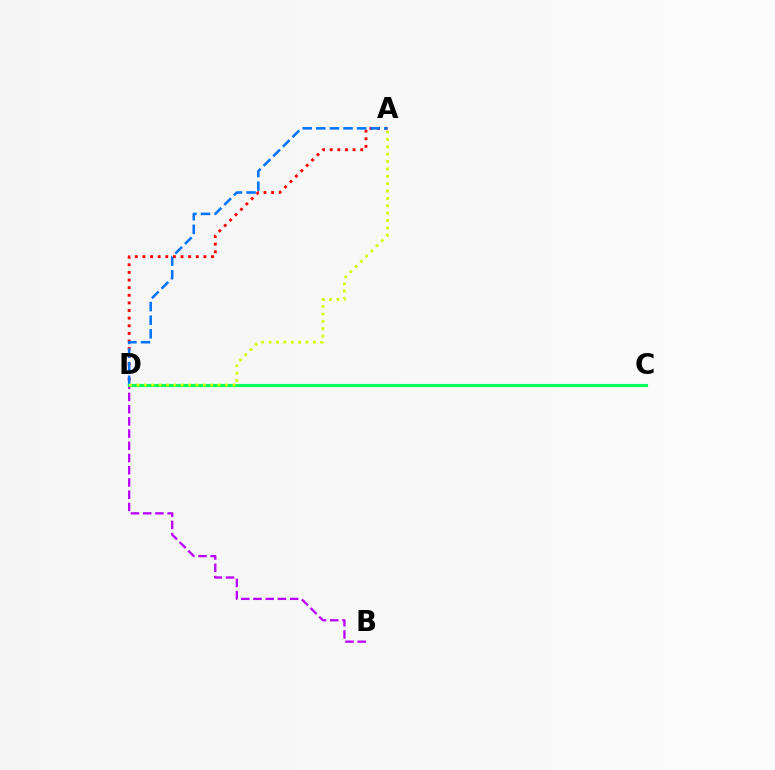{('A', 'D'): [{'color': '#ff0000', 'line_style': 'dotted', 'thickness': 2.07}, {'color': '#0074ff', 'line_style': 'dashed', 'thickness': 1.85}, {'color': '#d1ff00', 'line_style': 'dotted', 'thickness': 2.0}], ('B', 'D'): [{'color': '#b900ff', 'line_style': 'dashed', 'thickness': 1.66}], ('C', 'D'): [{'color': '#00ff5c', 'line_style': 'solid', 'thickness': 2.25}]}